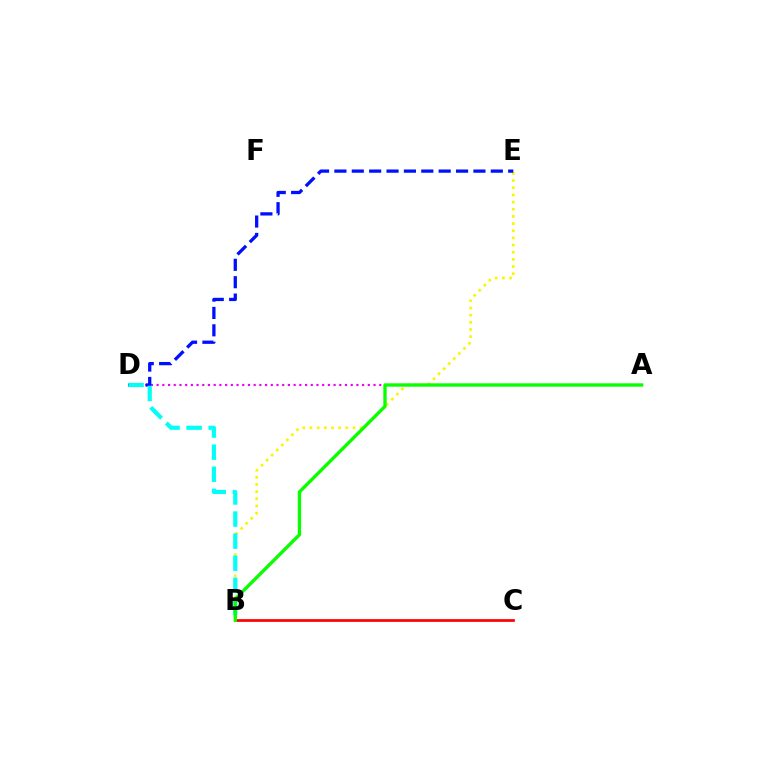{('A', 'D'): [{'color': '#ee00ff', 'line_style': 'dotted', 'thickness': 1.55}], ('B', 'E'): [{'color': '#fcf500', 'line_style': 'dotted', 'thickness': 1.95}], ('D', 'E'): [{'color': '#0010ff', 'line_style': 'dashed', 'thickness': 2.36}], ('B', 'C'): [{'color': '#ff0000', 'line_style': 'solid', 'thickness': 1.96}], ('B', 'D'): [{'color': '#00fff6', 'line_style': 'dashed', 'thickness': 3.0}], ('A', 'B'): [{'color': '#08ff00', 'line_style': 'solid', 'thickness': 2.4}]}